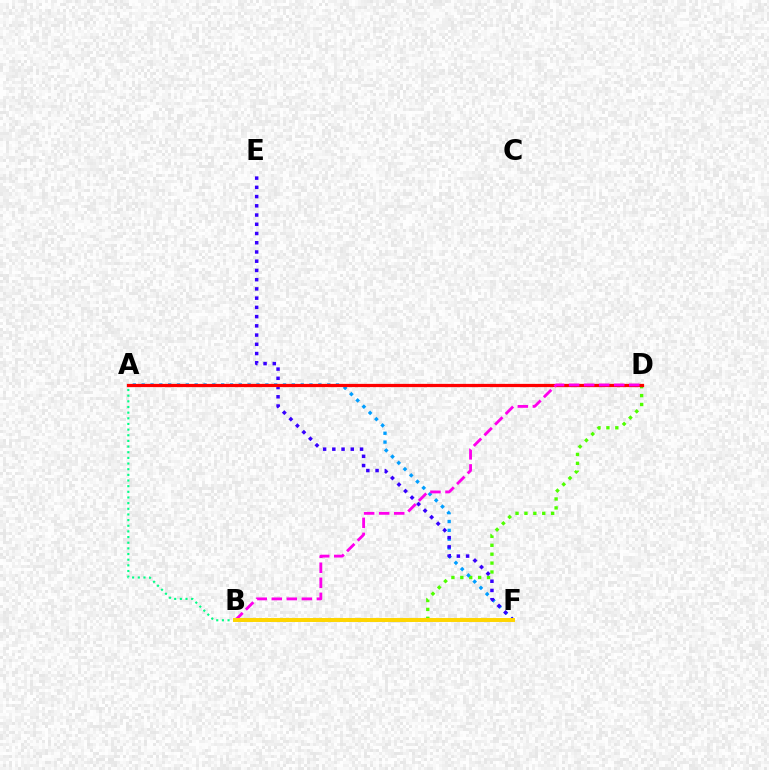{('B', 'D'): [{'color': '#4fff00', 'line_style': 'dotted', 'thickness': 2.42}, {'color': '#ff00ed', 'line_style': 'dashed', 'thickness': 2.04}], ('A', 'F'): [{'color': '#009eff', 'line_style': 'dotted', 'thickness': 2.4}], ('E', 'F'): [{'color': '#3700ff', 'line_style': 'dotted', 'thickness': 2.51}], ('A', 'B'): [{'color': '#00ff86', 'line_style': 'dotted', 'thickness': 1.54}], ('A', 'D'): [{'color': '#ff0000', 'line_style': 'solid', 'thickness': 2.34}], ('B', 'F'): [{'color': '#ffd500', 'line_style': 'solid', 'thickness': 2.84}]}